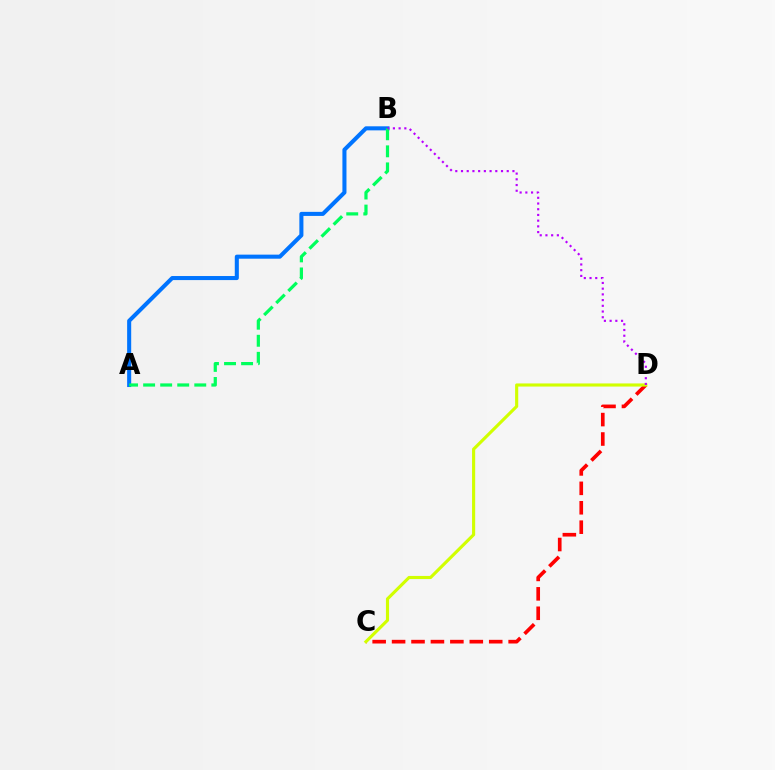{('C', 'D'): [{'color': '#ff0000', 'line_style': 'dashed', 'thickness': 2.64}, {'color': '#d1ff00', 'line_style': 'solid', 'thickness': 2.25}], ('A', 'B'): [{'color': '#0074ff', 'line_style': 'solid', 'thickness': 2.92}, {'color': '#00ff5c', 'line_style': 'dashed', 'thickness': 2.32}], ('B', 'D'): [{'color': '#b900ff', 'line_style': 'dotted', 'thickness': 1.55}]}